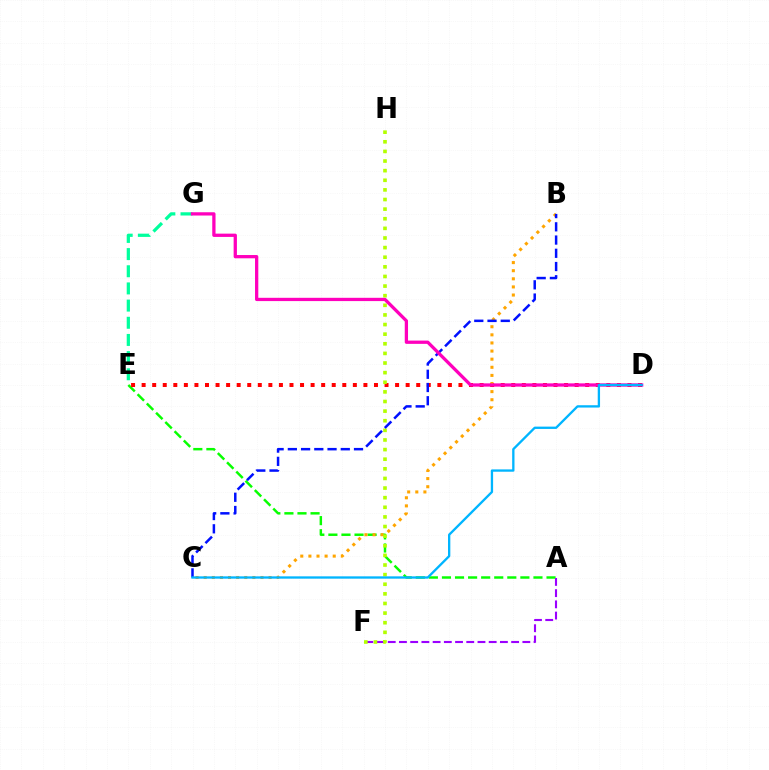{('E', 'G'): [{'color': '#00ff9d', 'line_style': 'dashed', 'thickness': 2.33}], ('A', 'E'): [{'color': '#08ff00', 'line_style': 'dashed', 'thickness': 1.78}], ('A', 'F'): [{'color': '#9b00ff', 'line_style': 'dashed', 'thickness': 1.52}], ('D', 'E'): [{'color': '#ff0000', 'line_style': 'dotted', 'thickness': 2.87}], ('B', 'C'): [{'color': '#ffa500', 'line_style': 'dotted', 'thickness': 2.2}, {'color': '#0010ff', 'line_style': 'dashed', 'thickness': 1.8}], ('F', 'H'): [{'color': '#b3ff00', 'line_style': 'dotted', 'thickness': 2.61}], ('D', 'G'): [{'color': '#ff00bd', 'line_style': 'solid', 'thickness': 2.36}], ('C', 'D'): [{'color': '#00b5ff', 'line_style': 'solid', 'thickness': 1.67}]}